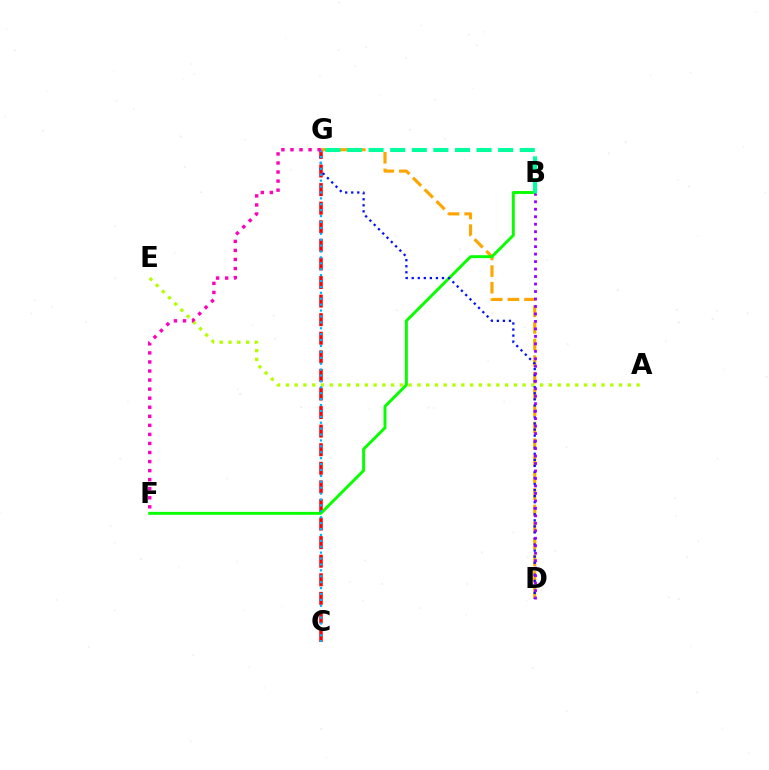{('A', 'E'): [{'color': '#b3ff00', 'line_style': 'dotted', 'thickness': 2.38}], ('C', 'G'): [{'color': '#ff0000', 'line_style': 'dashed', 'thickness': 2.52}, {'color': '#00b5ff', 'line_style': 'dotted', 'thickness': 1.6}], ('D', 'G'): [{'color': '#ffa500', 'line_style': 'dashed', 'thickness': 2.26}, {'color': '#0010ff', 'line_style': 'dotted', 'thickness': 1.64}], ('B', 'F'): [{'color': '#08ff00', 'line_style': 'solid', 'thickness': 2.12}], ('B', 'D'): [{'color': '#9b00ff', 'line_style': 'dotted', 'thickness': 2.03}], ('B', 'G'): [{'color': '#00ff9d', 'line_style': 'dashed', 'thickness': 2.93}], ('F', 'G'): [{'color': '#ff00bd', 'line_style': 'dotted', 'thickness': 2.46}]}